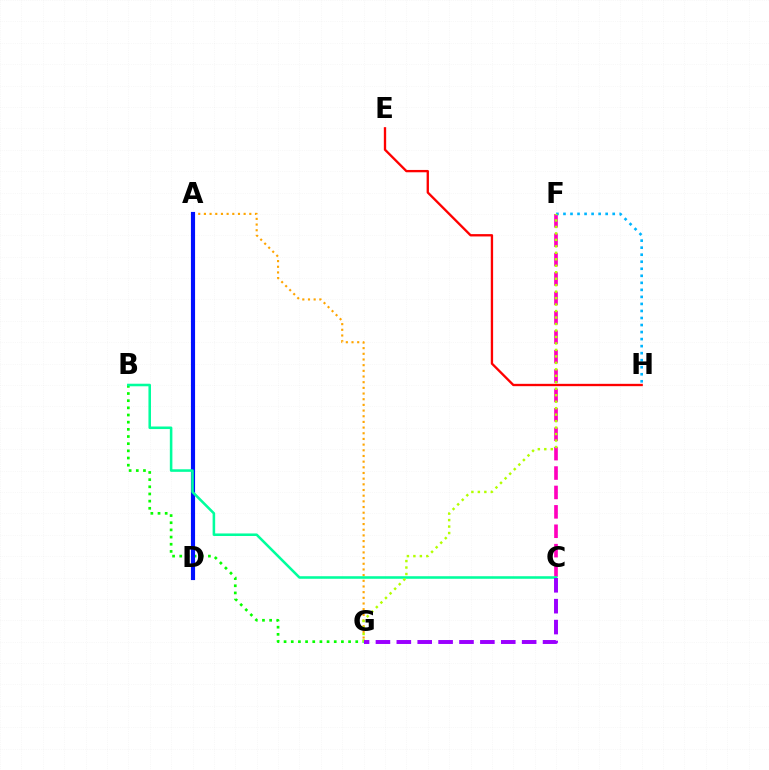{('B', 'G'): [{'color': '#08ff00', 'line_style': 'dotted', 'thickness': 1.95}], ('A', 'G'): [{'color': '#ffa500', 'line_style': 'dotted', 'thickness': 1.54}], ('E', 'H'): [{'color': '#ff0000', 'line_style': 'solid', 'thickness': 1.68}], ('C', 'F'): [{'color': '#ff00bd', 'line_style': 'dashed', 'thickness': 2.64}], ('A', 'D'): [{'color': '#0010ff', 'line_style': 'solid', 'thickness': 2.98}], ('B', 'C'): [{'color': '#00ff9d', 'line_style': 'solid', 'thickness': 1.84}], ('F', 'H'): [{'color': '#00b5ff', 'line_style': 'dotted', 'thickness': 1.91}], ('F', 'G'): [{'color': '#b3ff00', 'line_style': 'dotted', 'thickness': 1.76}], ('C', 'G'): [{'color': '#9b00ff', 'line_style': 'dashed', 'thickness': 2.84}]}